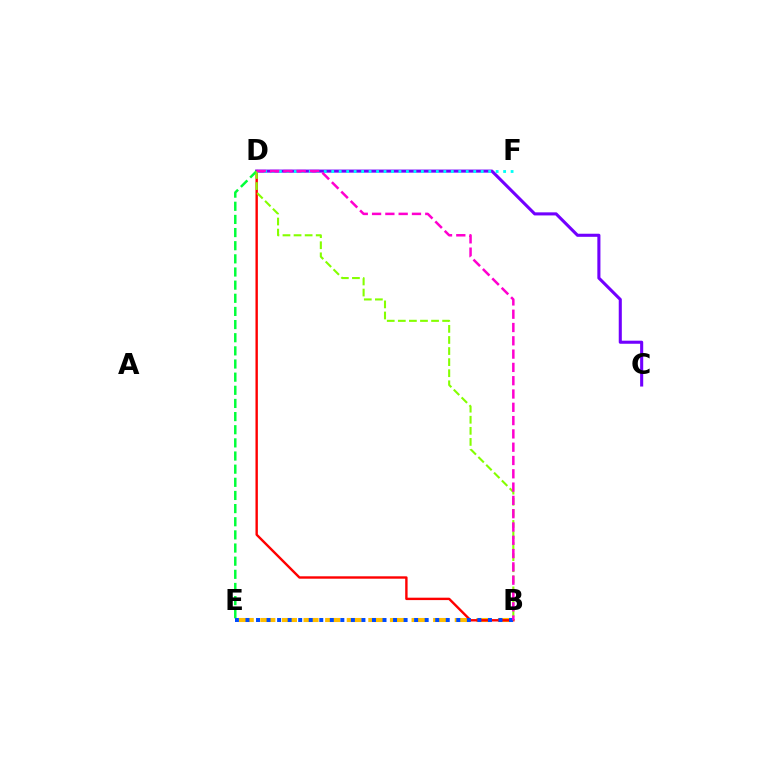{('B', 'E'): [{'color': '#ffbd00', 'line_style': 'dashed', 'thickness': 2.93}, {'color': '#004bff', 'line_style': 'dotted', 'thickness': 2.86}], ('B', 'D'): [{'color': '#ff0000', 'line_style': 'solid', 'thickness': 1.73}, {'color': '#84ff00', 'line_style': 'dashed', 'thickness': 1.51}, {'color': '#ff00cf', 'line_style': 'dashed', 'thickness': 1.81}], ('C', 'D'): [{'color': '#7200ff', 'line_style': 'solid', 'thickness': 2.22}], ('D', 'F'): [{'color': '#00fff6', 'line_style': 'dotted', 'thickness': 2.03}], ('D', 'E'): [{'color': '#00ff39', 'line_style': 'dashed', 'thickness': 1.79}]}